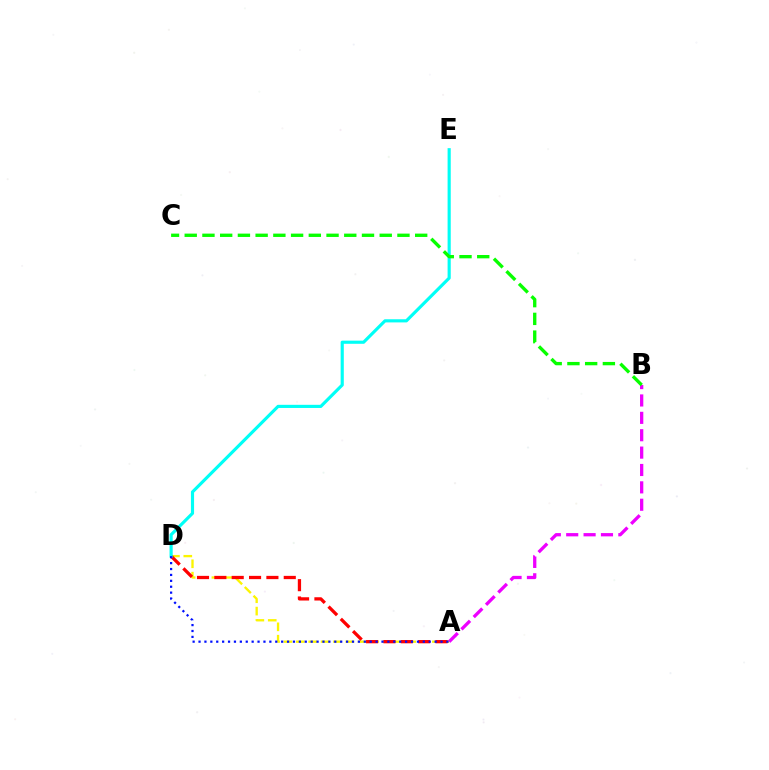{('A', 'D'): [{'color': '#fcf500', 'line_style': 'dashed', 'thickness': 1.68}, {'color': '#ff0000', 'line_style': 'dashed', 'thickness': 2.36}, {'color': '#0010ff', 'line_style': 'dotted', 'thickness': 1.6}], ('A', 'B'): [{'color': '#ee00ff', 'line_style': 'dashed', 'thickness': 2.36}], ('D', 'E'): [{'color': '#00fff6', 'line_style': 'solid', 'thickness': 2.27}], ('B', 'C'): [{'color': '#08ff00', 'line_style': 'dashed', 'thickness': 2.41}]}